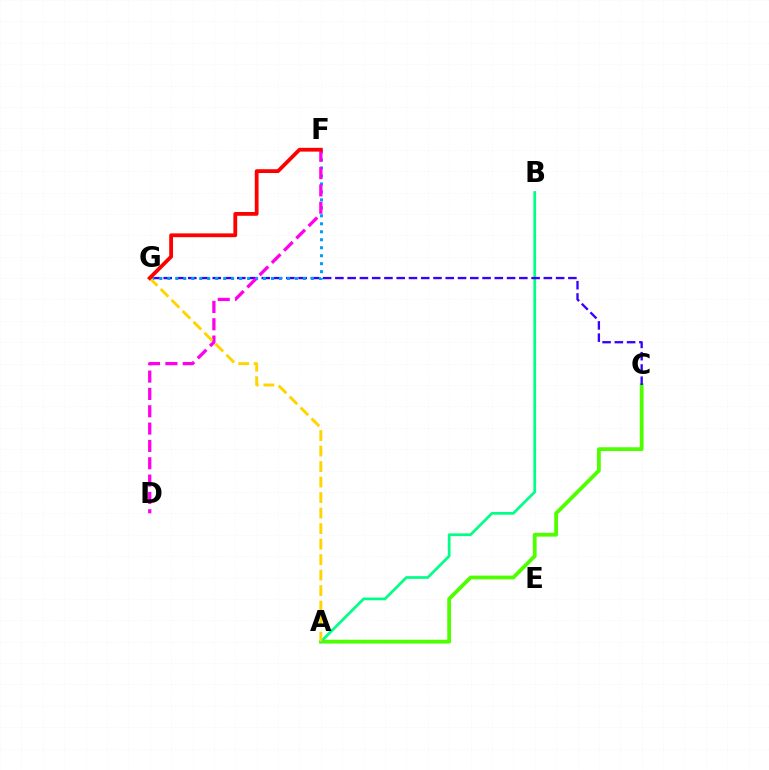{('A', 'C'): [{'color': '#4fff00', 'line_style': 'solid', 'thickness': 2.73}], ('A', 'B'): [{'color': '#00ff86', 'line_style': 'solid', 'thickness': 1.97}], ('C', 'G'): [{'color': '#3700ff', 'line_style': 'dashed', 'thickness': 1.67}], ('F', 'G'): [{'color': '#009eff', 'line_style': 'dotted', 'thickness': 2.17}, {'color': '#ff0000', 'line_style': 'solid', 'thickness': 2.73}], ('D', 'F'): [{'color': '#ff00ed', 'line_style': 'dashed', 'thickness': 2.35}], ('A', 'G'): [{'color': '#ffd500', 'line_style': 'dashed', 'thickness': 2.11}]}